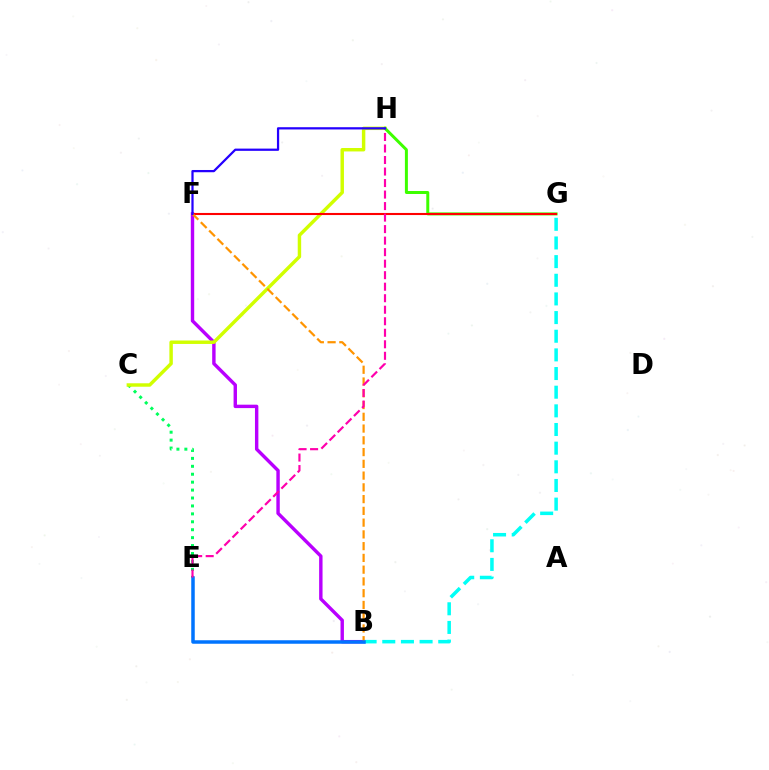{('C', 'E'): [{'color': '#00ff5c', 'line_style': 'dotted', 'thickness': 2.15}], ('B', 'F'): [{'color': '#b900ff', 'line_style': 'solid', 'thickness': 2.45}, {'color': '#ff9400', 'line_style': 'dashed', 'thickness': 1.6}], ('B', 'G'): [{'color': '#00fff6', 'line_style': 'dashed', 'thickness': 2.53}], ('C', 'H'): [{'color': '#d1ff00', 'line_style': 'solid', 'thickness': 2.48}], ('G', 'H'): [{'color': '#3dff00', 'line_style': 'solid', 'thickness': 2.15}], ('F', 'G'): [{'color': '#ff0000', 'line_style': 'solid', 'thickness': 1.51}], ('B', 'E'): [{'color': '#0074ff', 'line_style': 'solid', 'thickness': 2.52}], ('E', 'H'): [{'color': '#ff00ac', 'line_style': 'dashed', 'thickness': 1.56}], ('F', 'H'): [{'color': '#2500ff', 'line_style': 'solid', 'thickness': 1.62}]}